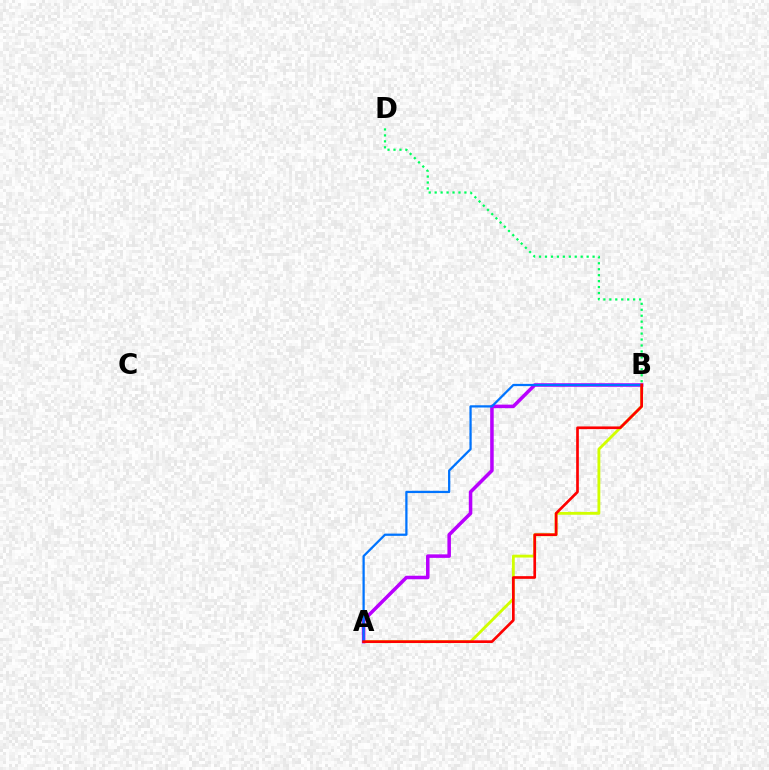{('A', 'B'): [{'color': '#d1ff00', 'line_style': 'solid', 'thickness': 2.05}, {'color': '#b900ff', 'line_style': 'solid', 'thickness': 2.53}, {'color': '#0074ff', 'line_style': 'solid', 'thickness': 1.62}, {'color': '#ff0000', 'line_style': 'solid', 'thickness': 1.93}], ('B', 'D'): [{'color': '#00ff5c', 'line_style': 'dotted', 'thickness': 1.62}]}